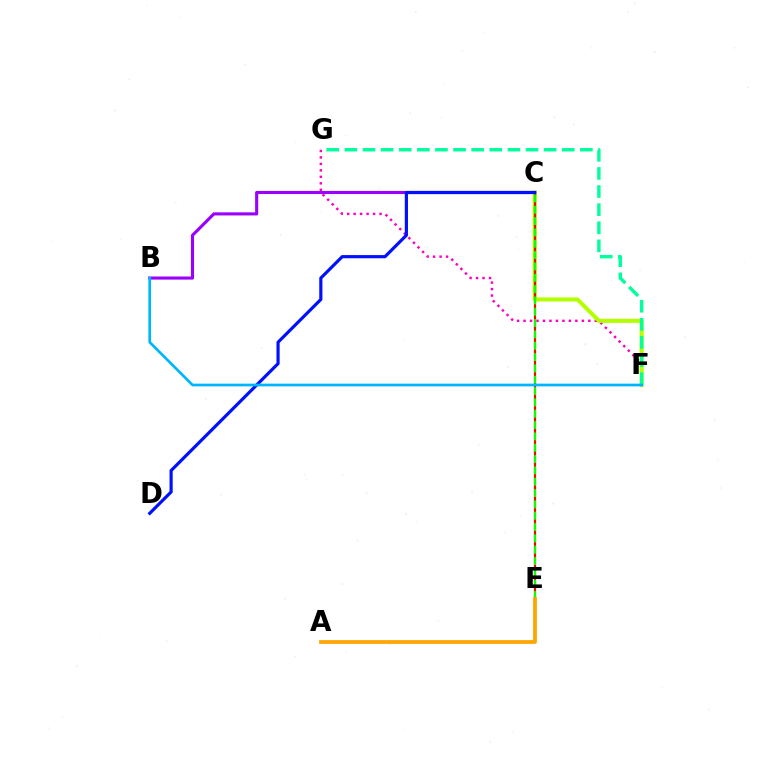{('F', 'G'): [{'color': '#ff00bd', 'line_style': 'dotted', 'thickness': 1.76}, {'color': '#00ff9d', 'line_style': 'dashed', 'thickness': 2.46}], ('B', 'C'): [{'color': '#9b00ff', 'line_style': 'solid', 'thickness': 2.23}], ('C', 'F'): [{'color': '#b3ff00', 'line_style': 'solid', 'thickness': 2.92}], ('C', 'E'): [{'color': '#ff0000', 'line_style': 'solid', 'thickness': 1.58}, {'color': '#08ff00', 'line_style': 'dashed', 'thickness': 1.54}], ('C', 'D'): [{'color': '#0010ff', 'line_style': 'solid', 'thickness': 2.28}], ('B', 'F'): [{'color': '#00b5ff', 'line_style': 'solid', 'thickness': 1.94}], ('A', 'E'): [{'color': '#ffa500', 'line_style': 'solid', 'thickness': 2.7}]}